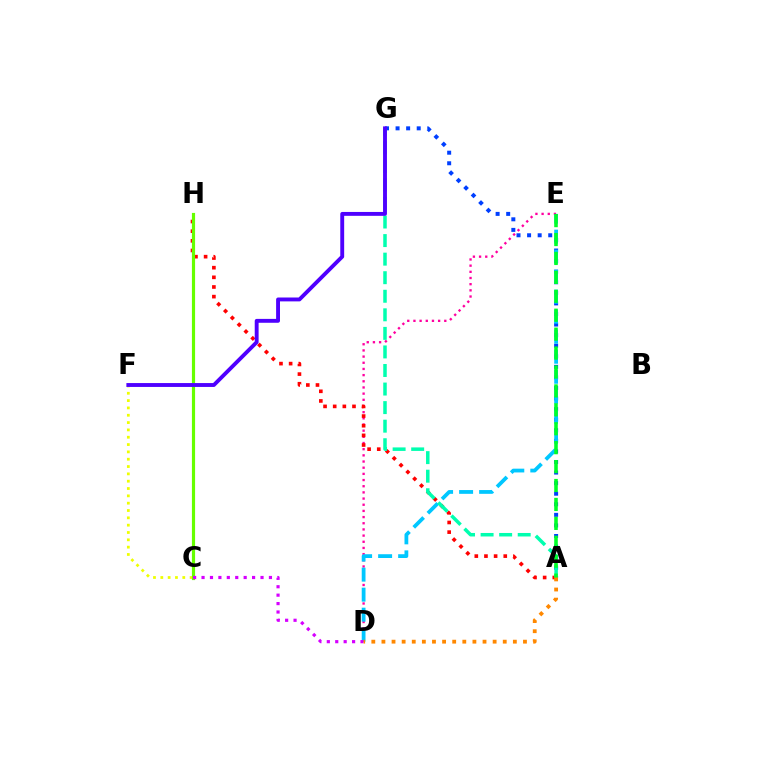{('D', 'E'): [{'color': '#ff00a0', 'line_style': 'dotted', 'thickness': 1.68}, {'color': '#00c7ff', 'line_style': 'dashed', 'thickness': 2.72}], ('C', 'F'): [{'color': '#eeff00', 'line_style': 'dotted', 'thickness': 1.99}], ('A', 'H'): [{'color': '#ff0000', 'line_style': 'dotted', 'thickness': 2.62}], ('C', 'H'): [{'color': '#66ff00', 'line_style': 'solid', 'thickness': 2.28}], ('A', 'G'): [{'color': '#003fff', 'line_style': 'dotted', 'thickness': 2.87}, {'color': '#00ffaf', 'line_style': 'dashed', 'thickness': 2.52}], ('F', 'G'): [{'color': '#4f00ff', 'line_style': 'solid', 'thickness': 2.8}], ('A', 'E'): [{'color': '#00ff27', 'line_style': 'dashed', 'thickness': 2.57}], ('C', 'D'): [{'color': '#d600ff', 'line_style': 'dotted', 'thickness': 2.29}], ('A', 'D'): [{'color': '#ff8800', 'line_style': 'dotted', 'thickness': 2.75}]}